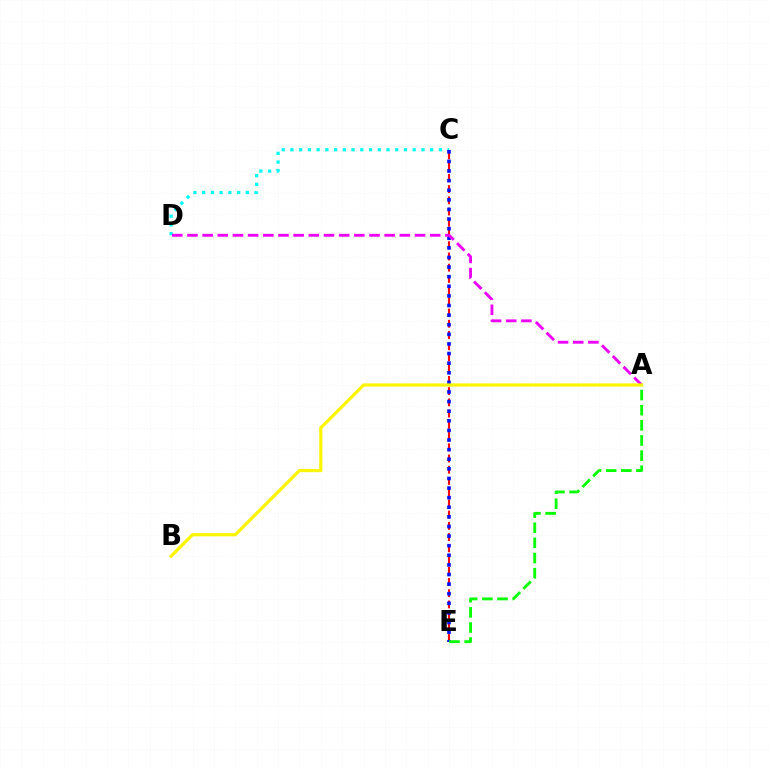{('C', 'E'): [{'color': '#ff0000', 'line_style': 'dashed', 'thickness': 1.52}, {'color': '#0010ff', 'line_style': 'dotted', 'thickness': 2.61}], ('C', 'D'): [{'color': '#00fff6', 'line_style': 'dotted', 'thickness': 2.37}], ('A', 'D'): [{'color': '#ee00ff', 'line_style': 'dashed', 'thickness': 2.06}], ('A', 'E'): [{'color': '#08ff00', 'line_style': 'dashed', 'thickness': 2.06}], ('A', 'B'): [{'color': '#fcf500', 'line_style': 'solid', 'thickness': 2.31}]}